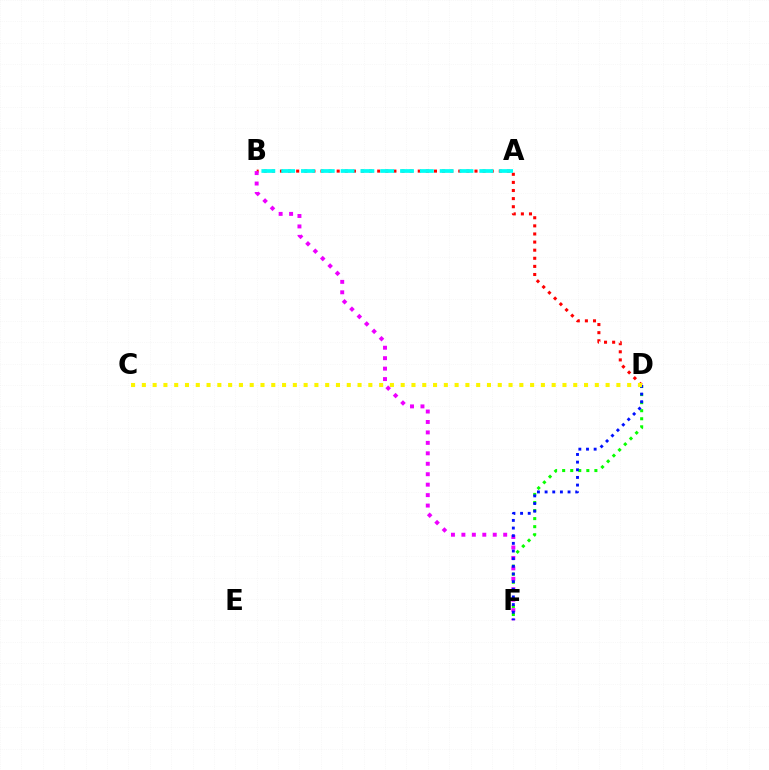{('B', 'D'): [{'color': '#ff0000', 'line_style': 'dotted', 'thickness': 2.2}], ('D', 'F'): [{'color': '#08ff00', 'line_style': 'dotted', 'thickness': 2.19}, {'color': '#0010ff', 'line_style': 'dotted', 'thickness': 2.08}], ('B', 'F'): [{'color': '#ee00ff', 'line_style': 'dotted', 'thickness': 2.84}], ('A', 'B'): [{'color': '#00fff6', 'line_style': 'dashed', 'thickness': 2.69}], ('C', 'D'): [{'color': '#fcf500', 'line_style': 'dotted', 'thickness': 2.93}]}